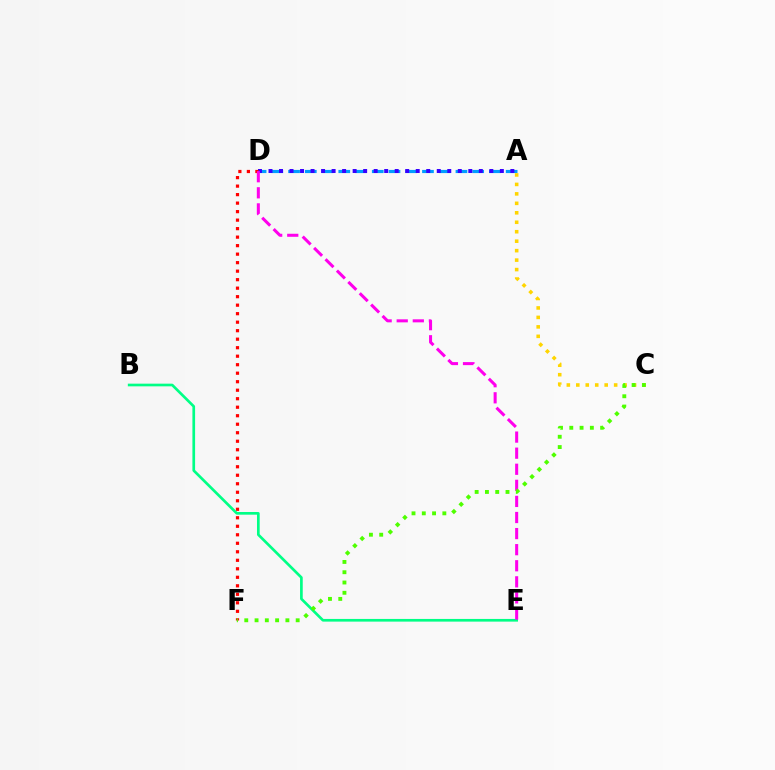{('A', 'D'): [{'color': '#009eff', 'line_style': 'dashed', 'thickness': 2.27}, {'color': '#3700ff', 'line_style': 'dotted', 'thickness': 2.86}], ('A', 'C'): [{'color': '#ffd500', 'line_style': 'dotted', 'thickness': 2.57}], ('D', 'F'): [{'color': '#ff0000', 'line_style': 'dotted', 'thickness': 2.31}], ('B', 'E'): [{'color': '#00ff86', 'line_style': 'solid', 'thickness': 1.93}], ('D', 'E'): [{'color': '#ff00ed', 'line_style': 'dashed', 'thickness': 2.18}], ('C', 'F'): [{'color': '#4fff00', 'line_style': 'dotted', 'thickness': 2.79}]}